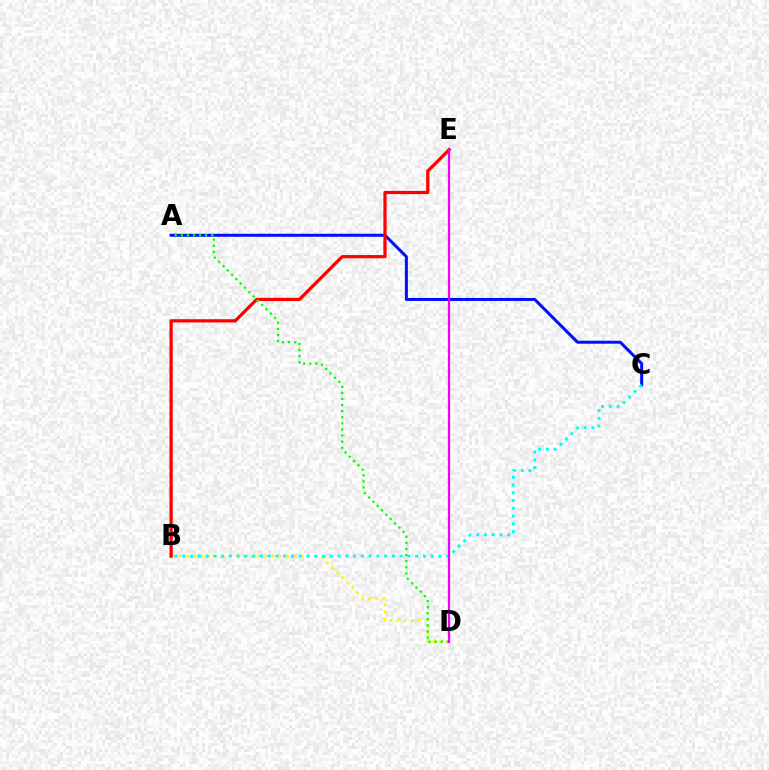{('B', 'D'): [{'color': '#fcf500', 'line_style': 'dotted', 'thickness': 1.94}], ('A', 'C'): [{'color': '#0010ff', 'line_style': 'solid', 'thickness': 2.16}], ('B', 'E'): [{'color': '#ff0000', 'line_style': 'solid', 'thickness': 2.33}], ('B', 'C'): [{'color': '#00fff6', 'line_style': 'dotted', 'thickness': 2.11}], ('A', 'D'): [{'color': '#08ff00', 'line_style': 'dotted', 'thickness': 1.65}], ('D', 'E'): [{'color': '#ee00ff', 'line_style': 'solid', 'thickness': 1.62}]}